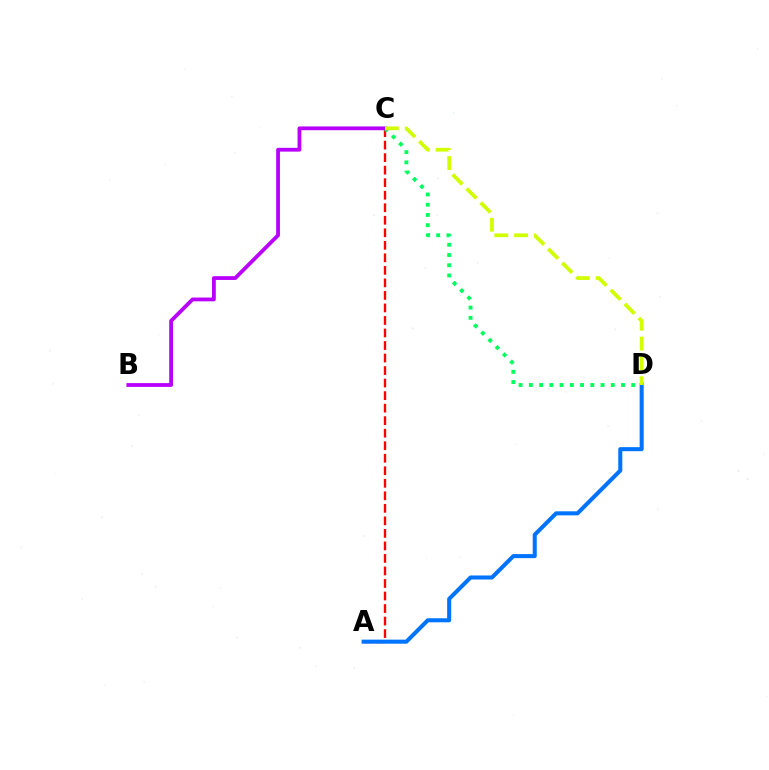{('A', 'C'): [{'color': '#ff0000', 'line_style': 'dashed', 'thickness': 1.7}], ('C', 'D'): [{'color': '#00ff5c', 'line_style': 'dotted', 'thickness': 2.78}, {'color': '#d1ff00', 'line_style': 'dashed', 'thickness': 2.7}], ('B', 'C'): [{'color': '#b900ff', 'line_style': 'solid', 'thickness': 2.73}], ('A', 'D'): [{'color': '#0074ff', 'line_style': 'solid', 'thickness': 2.91}]}